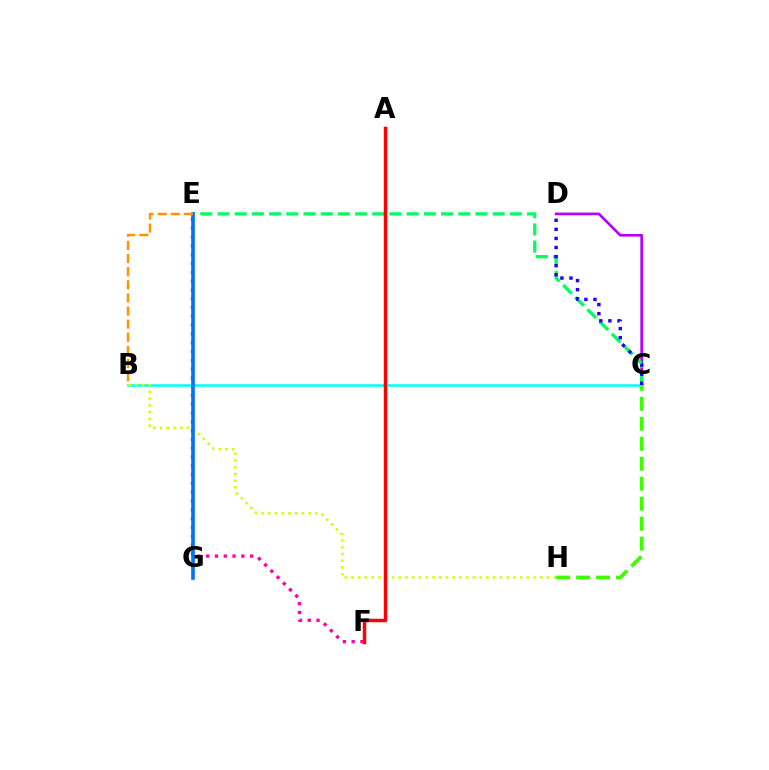{('C', 'D'): [{'color': '#b900ff', 'line_style': 'solid', 'thickness': 1.94}, {'color': '#2500ff', 'line_style': 'dotted', 'thickness': 2.47}], ('E', 'F'): [{'color': '#ff00ac', 'line_style': 'dotted', 'thickness': 2.39}], ('B', 'C'): [{'color': '#00fff6', 'line_style': 'solid', 'thickness': 1.84}], ('B', 'H'): [{'color': '#d1ff00', 'line_style': 'dotted', 'thickness': 1.83}], ('C', 'E'): [{'color': '#00ff5c', 'line_style': 'dashed', 'thickness': 2.34}], ('E', 'G'): [{'color': '#0074ff', 'line_style': 'solid', 'thickness': 2.63}], ('A', 'F'): [{'color': '#ff0000', 'line_style': 'solid', 'thickness': 2.5}], ('C', 'H'): [{'color': '#3dff00', 'line_style': 'dashed', 'thickness': 2.71}], ('B', 'E'): [{'color': '#ff9400', 'line_style': 'dashed', 'thickness': 1.78}]}